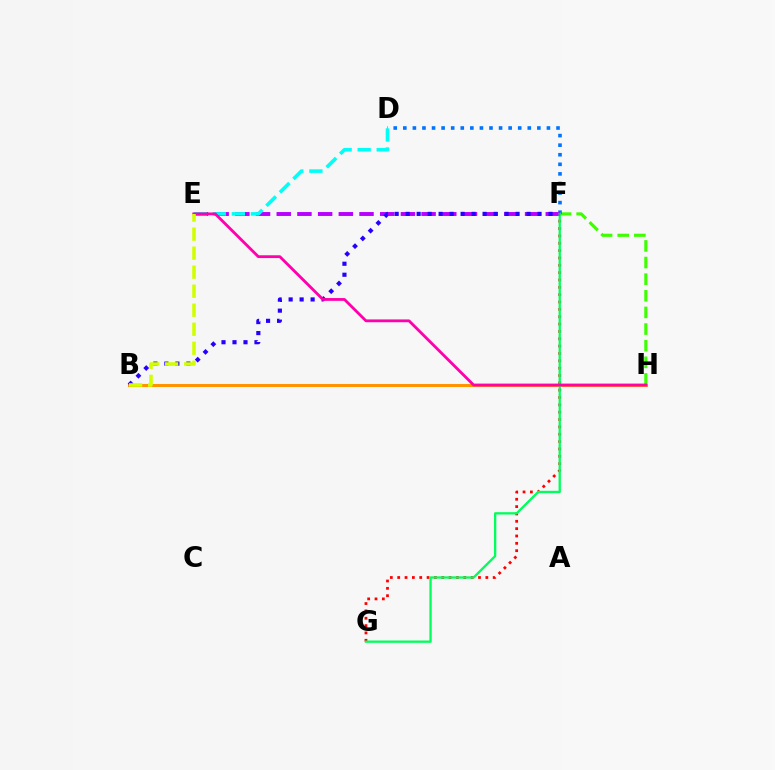{('F', 'H'): [{'color': '#3dff00', 'line_style': 'dashed', 'thickness': 2.26}], ('B', 'H'): [{'color': '#ff9400', 'line_style': 'solid', 'thickness': 2.17}], ('F', 'G'): [{'color': '#ff0000', 'line_style': 'dotted', 'thickness': 2.0}, {'color': '#00ff5c', 'line_style': 'solid', 'thickness': 1.67}], ('D', 'F'): [{'color': '#0074ff', 'line_style': 'dotted', 'thickness': 2.6}], ('E', 'F'): [{'color': '#b900ff', 'line_style': 'dashed', 'thickness': 2.81}], ('D', 'E'): [{'color': '#00fff6', 'line_style': 'dashed', 'thickness': 2.59}], ('B', 'F'): [{'color': '#2500ff', 'line_style': 'dotted', 'thickness': 2.99}], ('E', 'H'): [{'color': '#ff00ac', 'line_style': 'solid', 'thickness': 2.02}], ('B', 'E'): [{'color': '#d1ff00', 'line_style': 'dashed', 'thickness': 2.58}]}